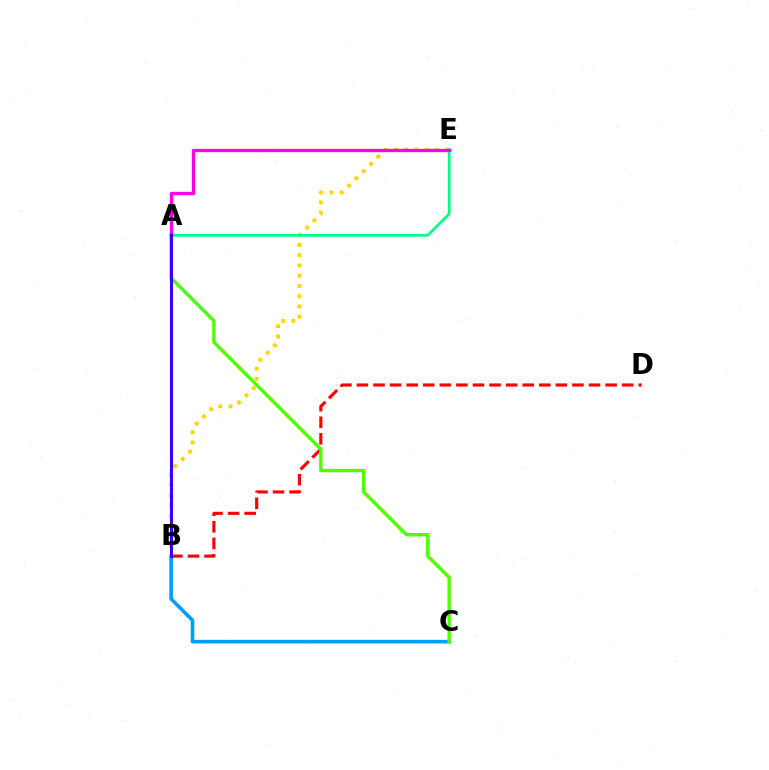{('B', 'D'): [{'color': '#ff0000', 'line_style': 'dashed', 'thickness': 2.25}], ('B', 'C'): [{'color': '#009eff', 'line_style': 'solid', 'thickness': 2.61}], ('B', 'E'): [{'color': '#ffd500', 'line_style': 'dotted', 'thickness': 2.79}], ('A', 'C'): [{'color': '#4fff00', 'line_style': 'solid', 'thickness': 2.43}], ('A', 'E'): [{'color': '#00ff86', 'line_style': 'solid', 'thickness': 1.99}, {'color': '#ff00ed', 'line_style': 'solid', 'thickness': 2.4}], ('A', 'B'): [{'color': '#3700ff', 'line_style': 'solid', 'thickness': 2.2}]}